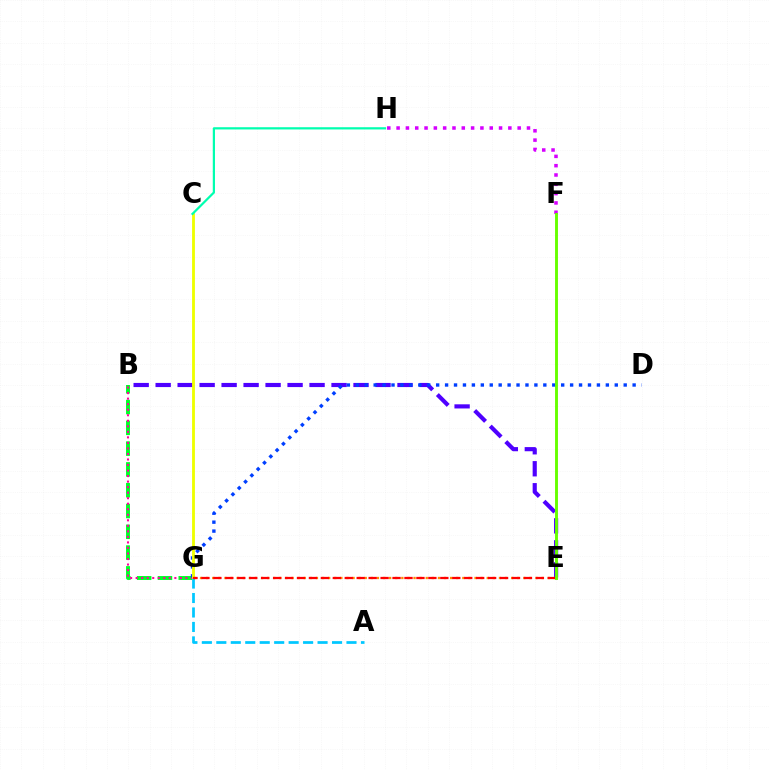{('B', 'E'): [{'color': '#4f00ff', 'line_style': 'dashed', 'thickness': 2.99}], ('B', 'G'): [{'color': '#00ff27', 'line_style': 'dashed', 'thickness': 2.82}, {'color': '#ff00a0', 'line_style': 'dotted', 'thickness': 1.5}], ('D', 'G'): [{'color': '#003fff', 'line_style': 'dotted', 'thickness': 2.43}], ('C', 'G'): [{'color': '#eeff00', 'line_style': 'solid', 'thickness': 2.05}], ('E', 'G'): [{'color': '#ff8800', 'line_style': 'dotted', 'thickness': 1.66}, {'color': '#ff0000', 'line_style': 'dashed', 'thickness': 1.62}], ('F', 'H'): [{'color': '#d600ff', 'line_style': 'dotted', 'thickness': 2.53}], ('A', 'G'): [{'color': '#00c7ff', 'line_style': 'dashed', 'thickness': 1.96}], ('C', 'H'): [{'color': '#00ffaf', 'line_style': 'solid', 'thickness': 1.6}], ('E', 'F'): [{'color': '#66ff00', 'line_style': 'solid', 'thickness': 2.09}]}